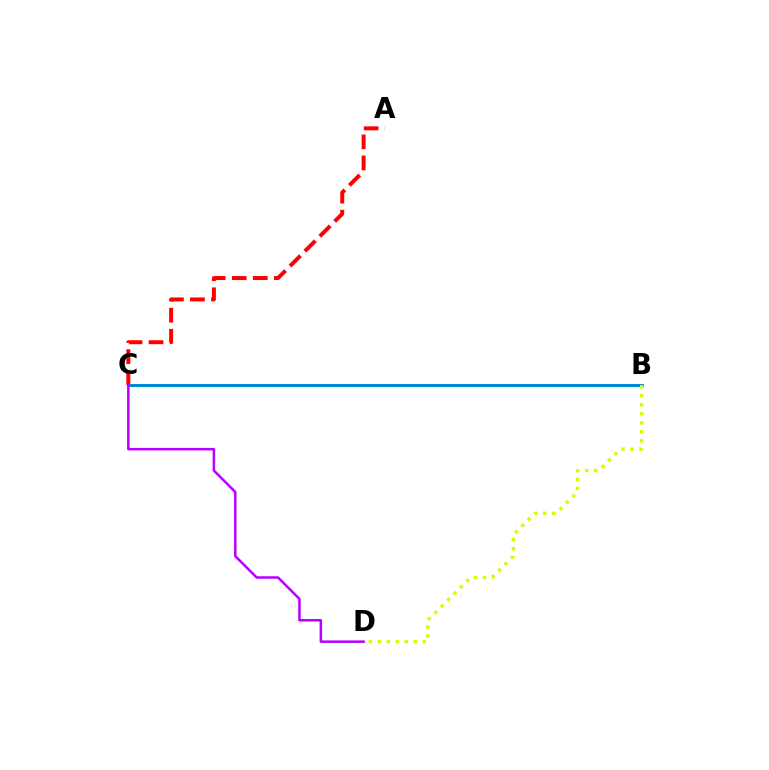{('A', 'C'): [{'color': '#ff0000', 'line_style': 'dashed', 'thickness': 2.86}], ('B', 'C'): [{'color': '#00ff5c', 'line_style': 'solid', 'thickness': 2.12}, {'color': '#0074ff', 'line_style': 'solid', 'thickness': 1.85}], ('C', 'D'): [{'color': '#b900ff', 'line_style': 'solid', 'thickness': 1.81}], ('B', 'D'): [{'color': '#d1ff00', 'line_style': 'dotted', 'thickness': 2.45}]}